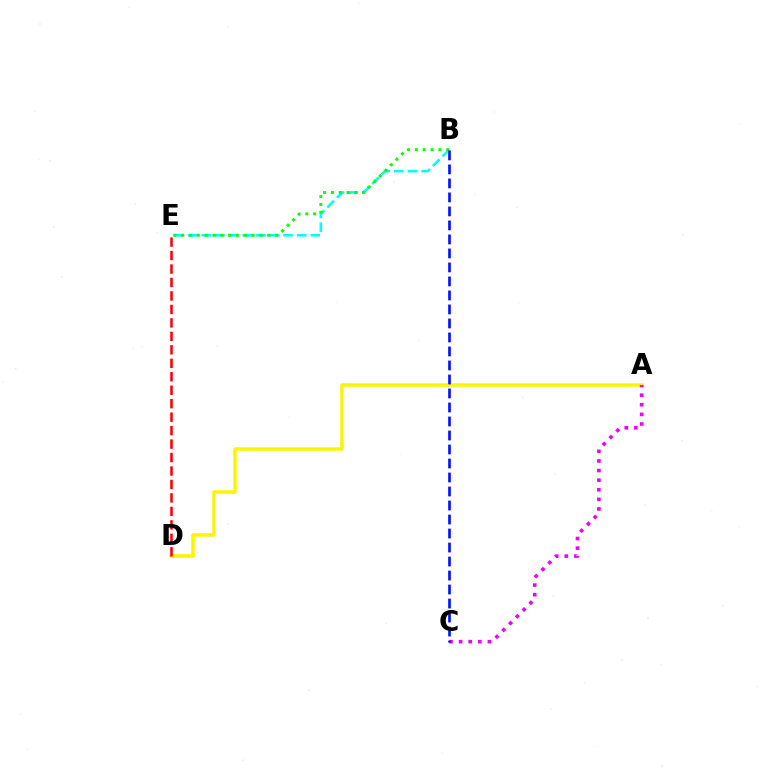{('B', 'E'): [{'color': '#00fff6', 'line_style': 'dashed', 'thickness': 1.85}, {'color': '#08ff00', 'line_style': 'dotted', 'thickness': 2.13}], ('A', 'D'): [{'color': '#fcf500', 'line_style': 'solid', 'thickness': 2.52}], ('A', 'C'): [{'color': '#ee00ff', 'line_style': 'dotted', 'thickness': 2.61}], ('D', 'E'): [{'color': '#ff0000', 'line_style': 'dashed', 'thickness': 1.83}], ('B', 'C'): [{'color': '#0010ff', 'line_style': 'dashed', 'thickness': 1.9}]}